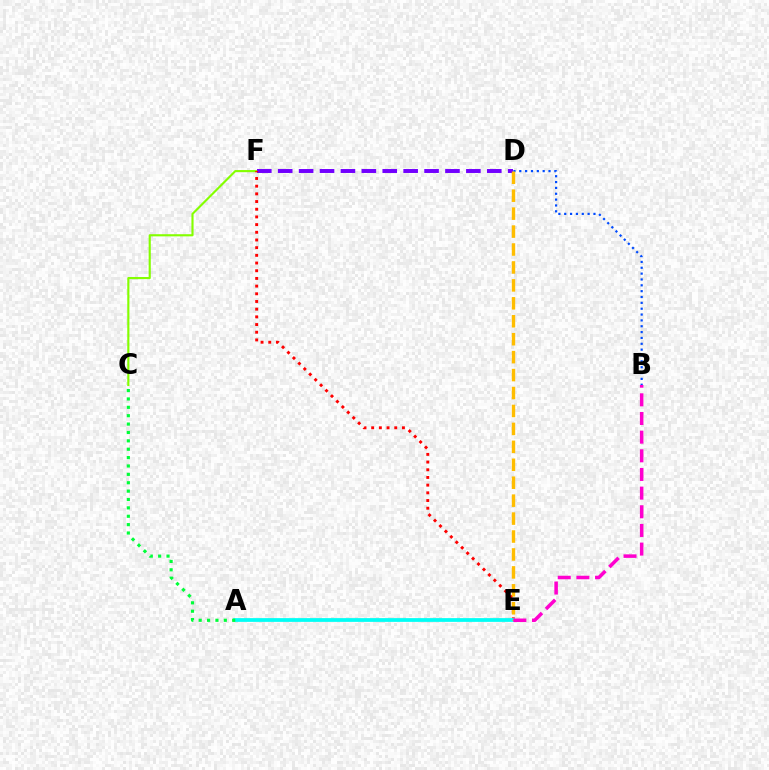{('C', 'F'): [{'color': '#84ff00', 'line_style': 'solid', 'thickness': 1.54}], ('D', 'F'): [{'color': '#7200ff', 'line_style': 'dashed', 'thickness': 2.84}], ('B', 'D'): [{'color': '#004bff', 'line_style': 'dotted', 'thickness': 1.59}], ('E', 'F'): [{'color': '#ff0000', 'line_style': 'dotted', 'thickness': 2.09}], ('A', 'E'): [{'color': '#00fff6', 'line_style': 'solid', 'thickness': 2.7}], ('A', 'C'): [{'color': '#00ff39', 'line_style': 'dotted', 'thickness': 2.28}], ('D', 'E'): [{'color': '#ffbd00', 'line_style': 'dashed', 'thickness': 2.44}], ('B', 'E'): [{'color': '#ff00cf', 'line_style': 'dashed', 'thickness': 2.53}]}